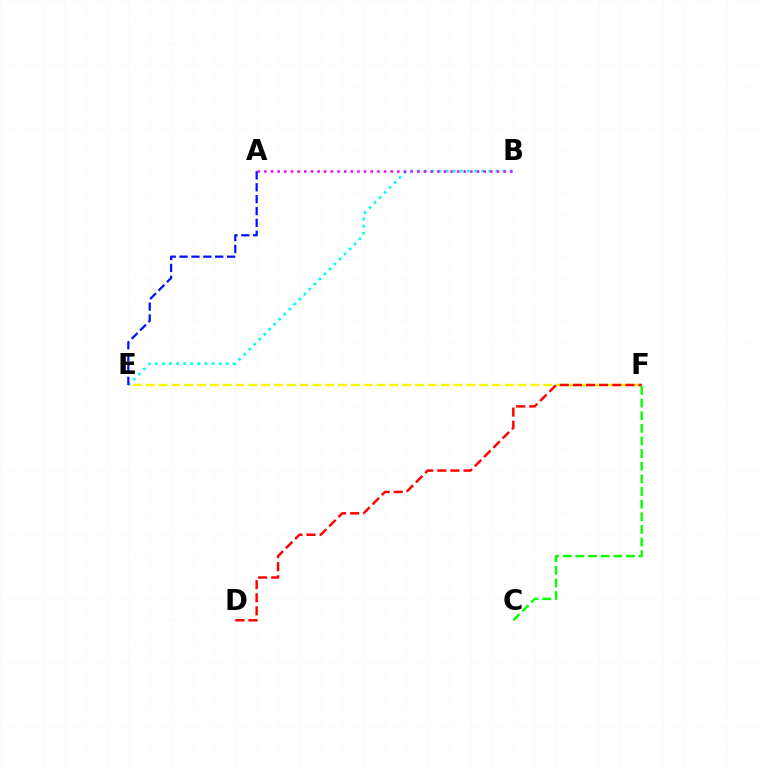{('E', 'F'): [{'color': '#fcf500', 'line_style': 'dashed', 'thickness': 1.74}], ('B', 'E'): [{'color': '#00fff6', 'line_style': 'dotted', 'thickness': 1.93}], ('D', 'F'): [{'color': '#ff0000', 'line_style': 'dashed', 'thickness': 1.78}], ('A', 'B'): [{'color': '#ee00ff', 'line_style': 'dotted', 'thickness': 1.81}], ('C', 'F'): [{'color': '#08ff00', 'line_style': 'dashed', 'thickness': 1.72}], ('A', 'E'): [{'color': '#0010ff', 'line_style': 'dashed', 'thickness': 1.61}]}